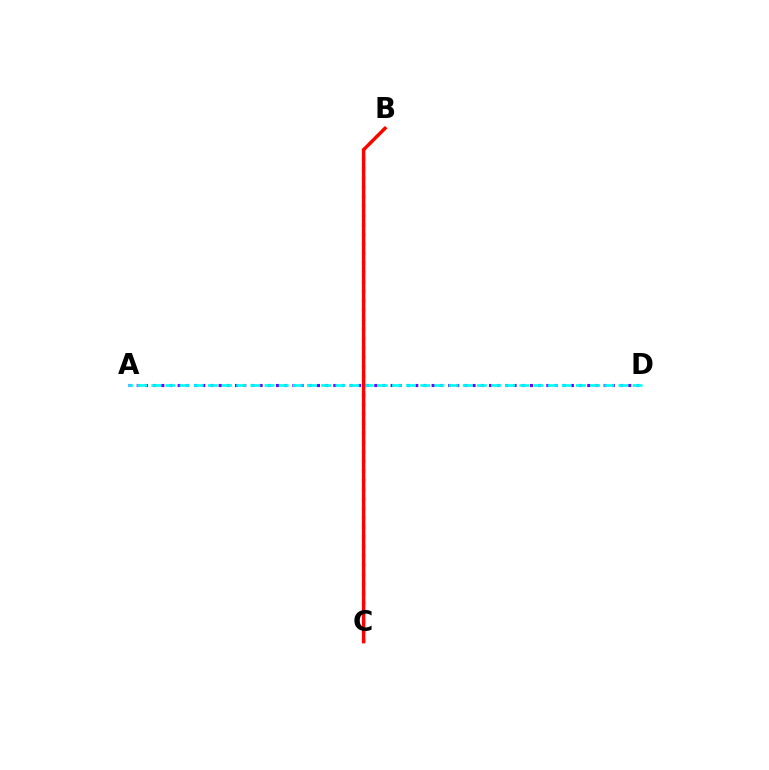{('A', 'D'): [{'color': '#7200ff', 'line_style': 'dotted', 'thickness': 2.23}, {'color': '#00fff6', 'line_style': 'dashed', 'thickness': 1.92}], ('B', 'C'): [{'color': '#84ff00', 'line_style': 'dotted', 'thickness': 2.57}, {'color': '#ff0000', 'line_style': 'solid', 'thickness': 2.46}]}